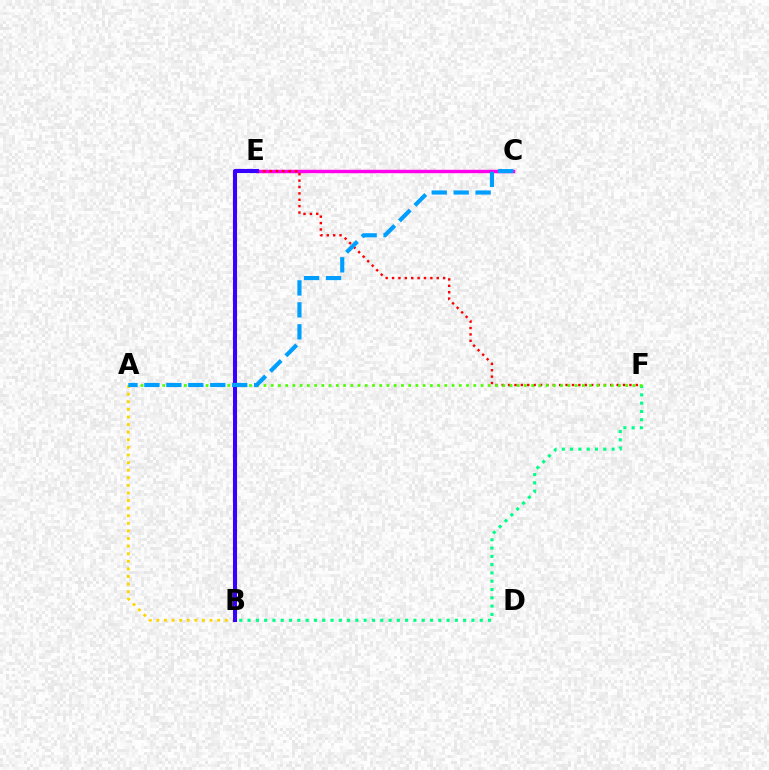{('A', 'B'): [{'color': '#ffd500', 'line_style': 'dotted', 'thickness': 2.06}], ('B', 'F'): [{'color': '#00ff86', 'line_style': 'dotted', 'thickness': 2.25}], ('C', 'E'): [{'color': '#ff00ed', 'line_style': 'solid', 'thickness': 2.46}], ('E', 'F'): [{'color': '#ff0000', 'line_style': 'dotted', 'thickness': 1.73}], ('A', 'F'): [{'color': '#4fff00', 'line_style': 'dotted', 'thickness': 1.97}], ('B', 'E'): [{'color': '#3700ff', 'line_style': 'solid', 'thickness': 2.94}], ('A', 'C'): [{'color': '#009eff', 'line_style': 'dashed', 'thickness': 2.98}]}